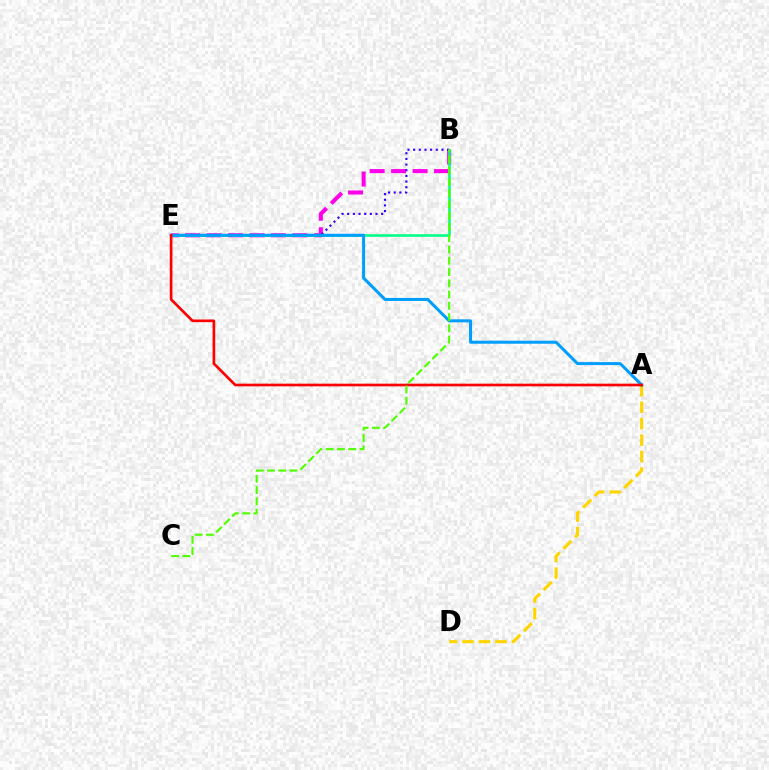{('A', 'D'): [{'color': '#ffd500', 'line_style': 'dashed', 'thickness': 2.23}], ('B', 'E'): [{'color': '#ff00ed', 'line_style': 'dashed', 'thickness': 2.92}, {'color': '#3700ff', 'line_style': 'dotted', 'thickness': 1.54}, {'color': '#00ff86', 'line_style': 'solid', 'thickness': 1.84}], ('A', 'E'): [{'color': '#009eff', 'line_style': 'solid', 'thickness': 2.17}, {'color': '#ff0000', 'line_style': 'solid', 'thickness': 1.92}], ('B', 'C'): [{'color': '#4fff00', 'line_style': 'dashed', 'thickness': 1.53}]}